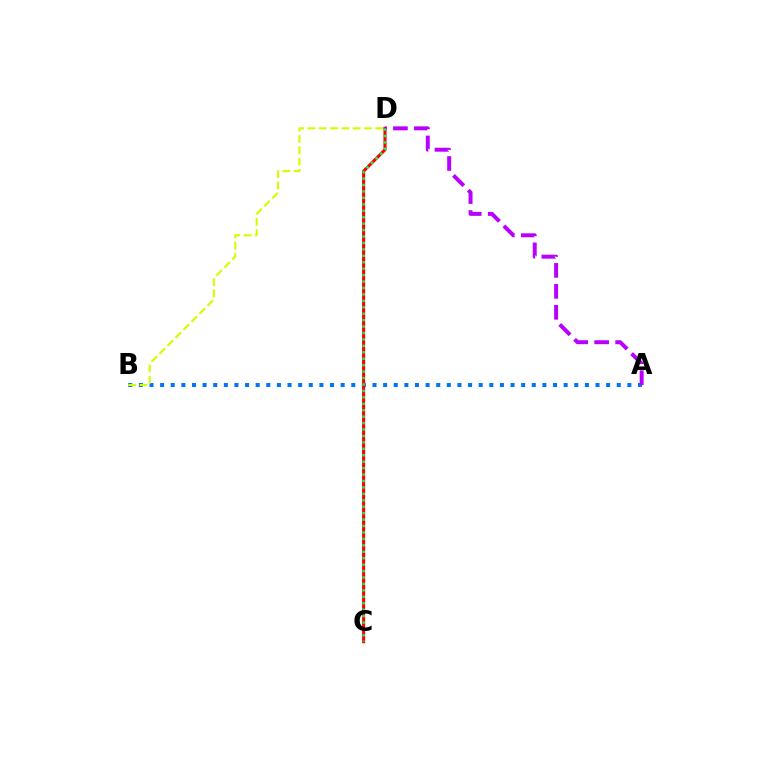{('A', 'B'): [{'color': '#0074ff', 'line_style': 'dotted', 'thickness': 2.89}], ('B', 'D'): [{'color': '#d1ff00', 'line_style': 'dashed', 'thickness': 1.54}], ('C', 'D'): [{'color': '#ff0000', 'line_style': 'solid', 'thickness': 2.23}, {'color': '#00ff5c', 'line_style': 'dotted', 'thickness': 1.75}], ('A', 'D'): [{'color': '#b900ff', 'line_style': 'dashed', 'thickness': 2.85}]}